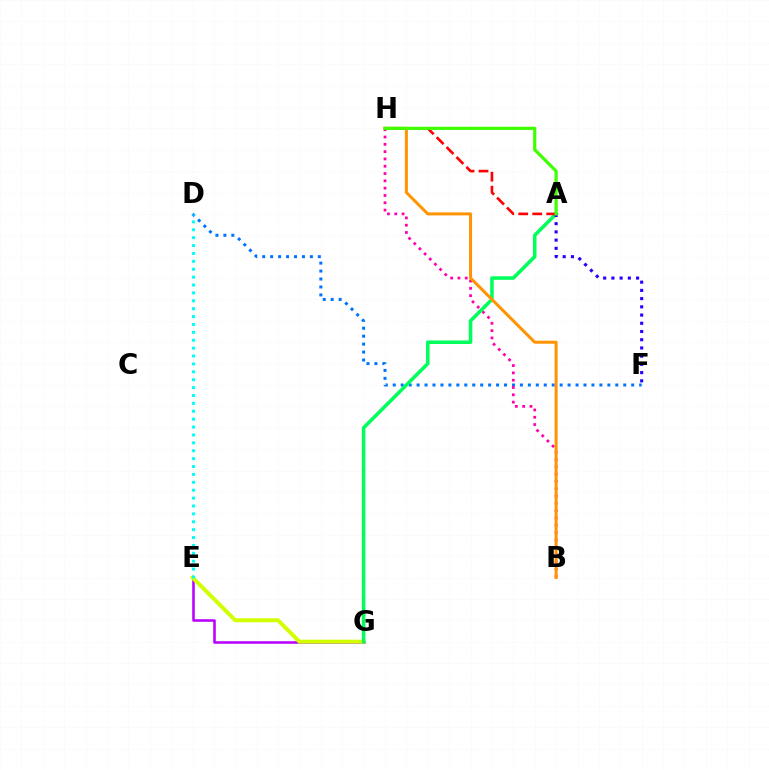{('D', 'F'): [{'color': '#0074ff', 'line_style': 'dotted', 'thickness': 2.16}], ('E', 'G'): [{'color': '#b900ff', 'line_style': 'solid', 'thickness': 1.84}, {'color': '#d1ff00', 'line_style': 'solid', 'thickness': 2.84}], ('B', 'H'): [{'color': '#ff00ac', 'line_style': 'dotted', 'thickness': 1.98}, {'color': '#ff9400', 'line_style': 'solid', 'thickness': 2.15}], ('A', 'G'): [{'color': '#00ff5c', 'line_style': 'solid', 'thickness': 2.55}], ('A', 'F'): [{'color': '#2500ff', 'line_style': 'dotted', 'thickness': 2.23}], ('A', 'H'): [{'color': '#ff0000', 'line_style': 'dashed', 'thickness': 1.9}, {'color': '#3dff00', 'line_style': 'solid', 'thickness': 2.3}], ('D', 'E'): [{'color': '#00fff6', 'line_style': 'dotted', 'thickness': 2.14}]}